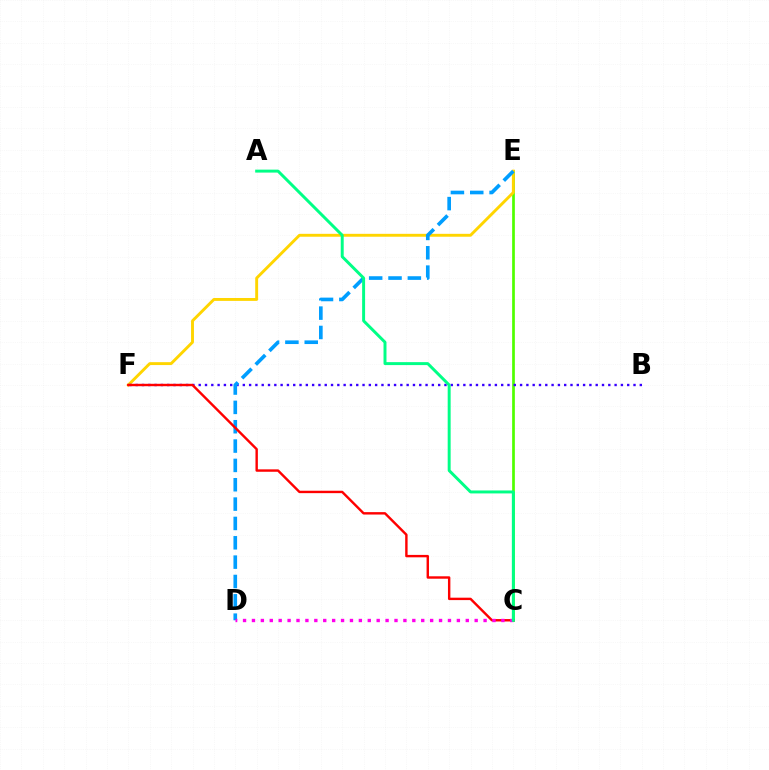{('C', 'E'): [{'color': '#4fff00', 'line_style': 'solid', 'thickness': 1.95}], ('E', 'F'): [{'color': '#ffd500', 'line_style': 'solid', 'thickness': 2.09}], ('B', 'F'): [{'color': '#3700ff', 'line_style': 'dotted', 'thickness': 1.71}], ('D', 'E'): [{'color': '#009eff', 'line_style': 'dashed', 'thickness': 2.63}], ('C', 'F'): [{'color': '#ff0000', 'line_style': 'solid', 'thickness': 1.74}], ('C', 'D'): [{'color': '#ff00ed', 'line_style': 'dotted', 'thickness': 2.42}], ('A', 'C'): [{'color': '#00ff86', 'line_style': 'solid', 'thickness': 2.13}]}